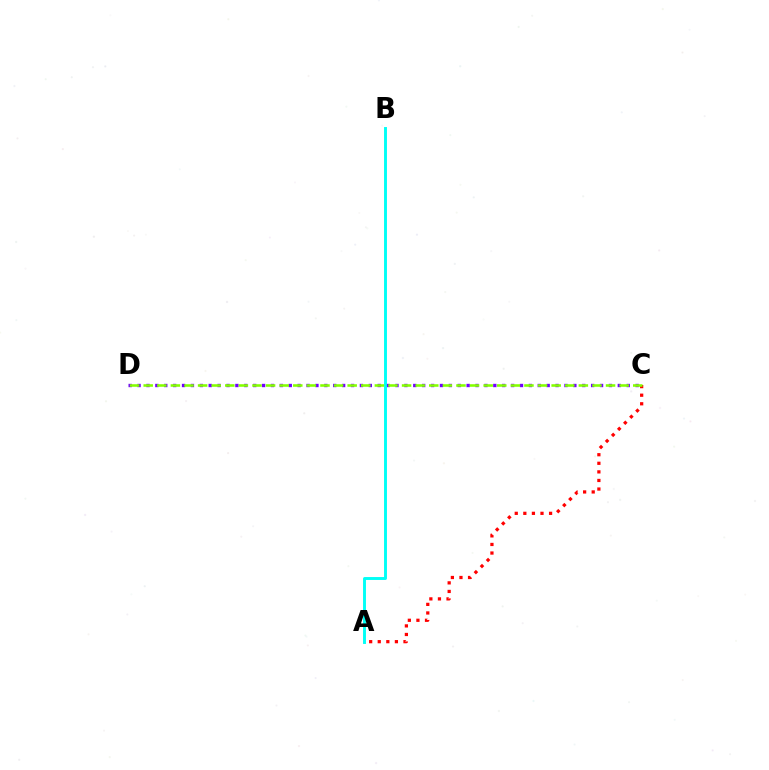{('C', 'D'): [{'color': '#7200ff', 'line_style': 'dotted', 'thickness': 2.42}, {'color': '#84ff00', 'line_style': 'dashed', 'thickness': 1.85}], ('A', 'C'): [{'color': '#ff0000', 'line_style': 'dotted', 'thickness': 2.33}], ('A', 'B'): [{'color': '#00fff6', 'line_style': 'solid', 'thickness': 2.1}]}